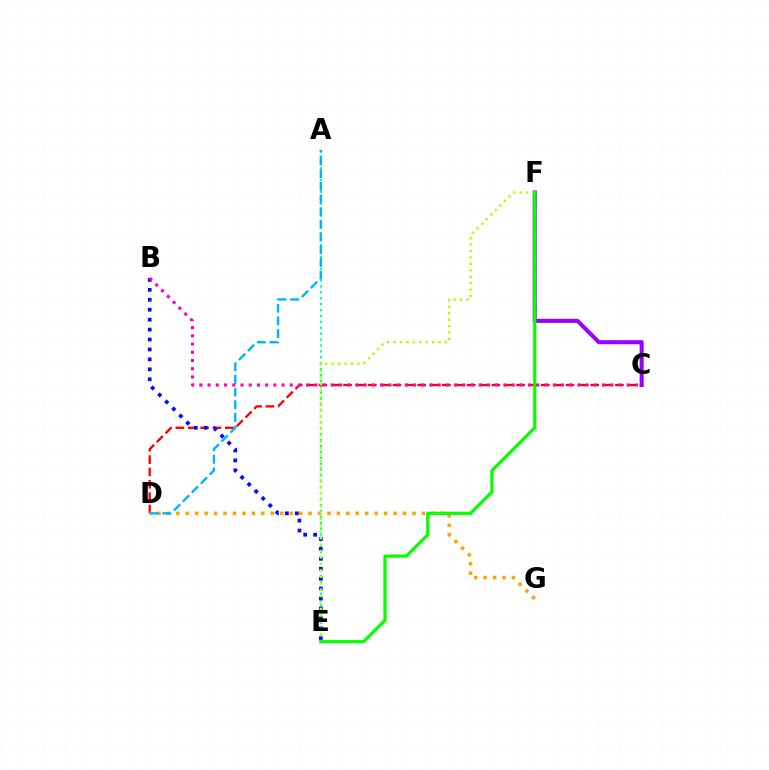{('C', 'D'): [{'color': '#ff0000', 'line_style': 'dashed', 'thickness': 1.68}], ('A', 'E'): [{'color': '#00ff9d', 'line_style': 'dotted', 'thickness': 1.61}], ('D', 'G'): [{'color': '#ffa500', 'line_style': 'dotted', 'thickness': 2.57}], ('B', 'E'): [{'color': '#0010ff', 'line_style': 'dotted', 'thickness': 2.7}], ('C', 'F'): [{'color': '#9b00ff', 'line_style': 'solid', 'thickness': 2.94}], ('E', 'F'): [{'color': '#b3ff00', 'line_style': 'dotted', 'thickness': 1.75}, {'color': '#08ff00', 'line_style': 'solid', 'thickness': 2.33}], ('A', 'D'): [{'color': '#00b5ff', 'line_style': 'dashed', 'thickness': 1.72}], ('B', 'C'): [{'color': '#ff00bd', 'line_style': 'dotted', 'thickness': 2.23}]}